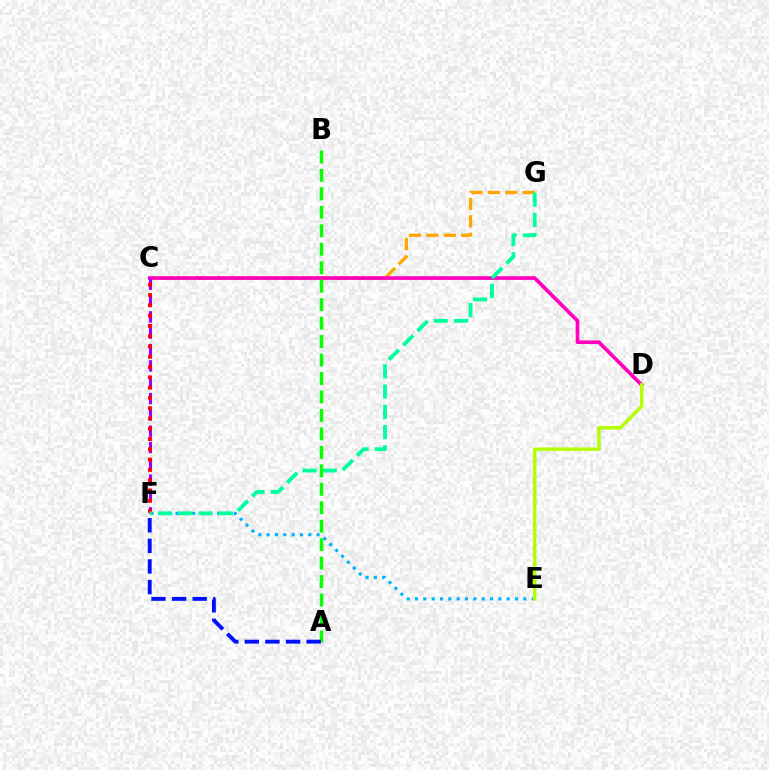{('C', 'G'): [{'color': '#ffa500', 'line_style': 'dashed', 'thickness': 2.36}], ('E', 'F'): [{'color': '#00b5ff', 'line_style': 'dotted', 'thickness': 2.26}], ('C', 'D'): [{'color': '#ff00bd', 'line_style': 'solid', 'thickness': 2.63}], ('C', 'F'): [{'color': '#9b00ff', 'line_style': 'dashed', 'thickness': 2.22}, {'color': '#ff0000', 'line_style': 'dotted', 'thickness': 2.8}], ('A', 'B'): [{'color': '#08ff00', 'line_style': 'dashed', 'thickness': 2.51}], ('A', 'F'): [{'color': '#0010ff', 'line_style': 'dashed', 'thickness': 2.8}], ('F', 'G'): [{'color': '#00ff9d', 'line_style': 'dashed', 'thickness': 2.75}], ('D', 'E'): [{'color': '#b3ff00', 'line_style': 'solid', 'thickness': 2.48}]}